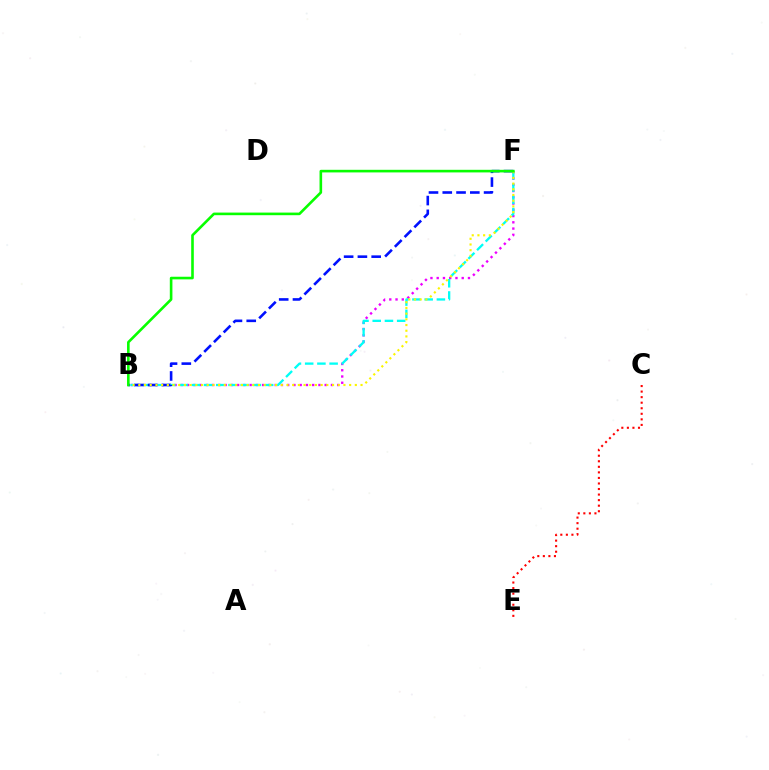{('C', 'E'): [{'color': '#ff0000', 'line_style': 'dotted', 'thickness': 1.51}], ('B', 'F'): [{'color': '#ee00ff', 'line_style': 'dotted', 'thickness': 1.7}, {'color': '#00fff6', 'line_style': 'dashed', 'thickness': 1.66}, {'color': '#0010ff', 'line_style': 'dashed', 'thickness': 1.87}, {'color': '#fcf500', 'line_style': 'dotted', 'thickness': 1.55}, {'color': '#08ff00', 'line_style': 'solid', 'thickness': 1.88}]}